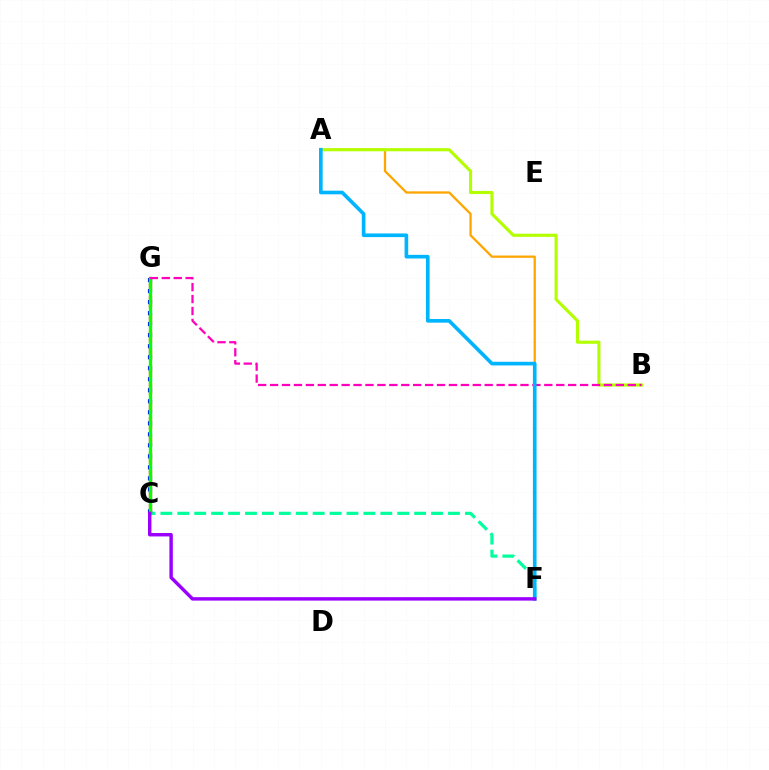{('C', 'F'): [{'color': '#00ff9d', 'line_style': 'dashed', 'thickness': 2.3}, {'color': '#9b00ff', 'line_style': 'solid', 'thickness': 2.47}], ('A', 'F'): [{'color': '#ffa500', 'line_style': 'solid', 'thickness': 1.64}, {'color': '#00b5ff', 'line_style': 'solid', 'thickness': 2.63}], ('A', 'B'): [{'color': '#b3ff00', 'line_style': 'solid', 'thickness': 2.25}], ('C', 'G'): [{'color': '#ff0000', 'line_style': 'dashed', 'thickness': 2.36}, {'color': '#0010ff', 'line_style': 'dotted', 'thickness': 2.99}, {'color': '#08ff00', 'line_style': 'solid', 'thickness': 2.38}], ('B', 'G'): [{'color': '#ff00bd', 'line_style': 'dashed', 'thickness': 1.62}]}